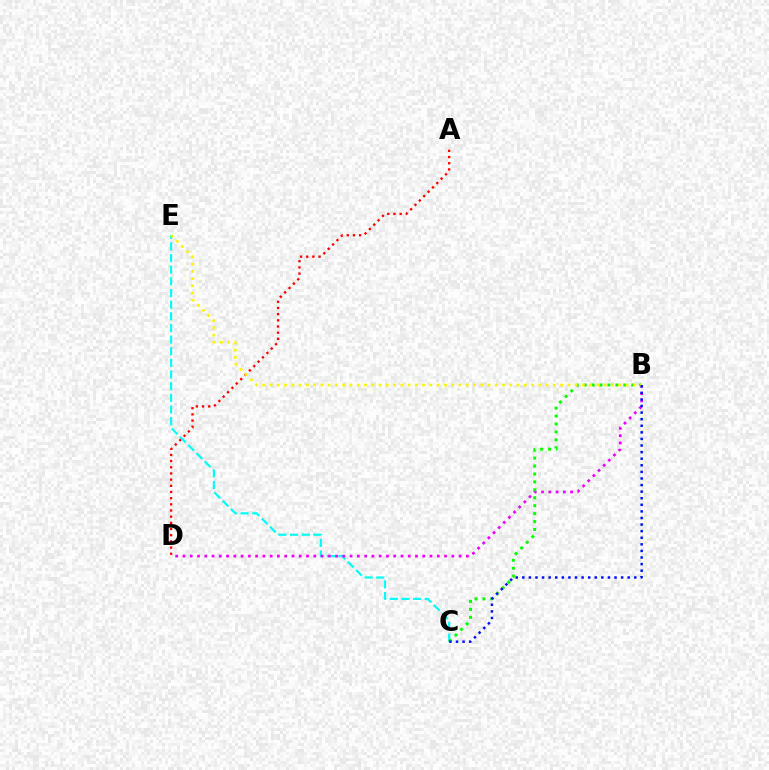{('C', 'E'): [{'color': '#00fff6', 'line_style': 'dashed', 'thickness': 1.58}], ('B', 'D'): [{'color': '#ee00ff', 'line_style': 'dotted', 'thickness': 1.97}], ('A', 'D'): [{'color': '#ff0000', 'line_style': 'dotted', 'thickness': 1.68}], ('B', 'C'): [{'color': '#08ff00', 'line_style': 'dotted', 'thickness': 2.15}, {'color': '#0010ff', 'line_style': 'dotted', 'thickness': 1.79}], ('B', 'E'): [{'color': '#fcf500', 'line_style': 'dotted', 'thickness': 1.97}]}